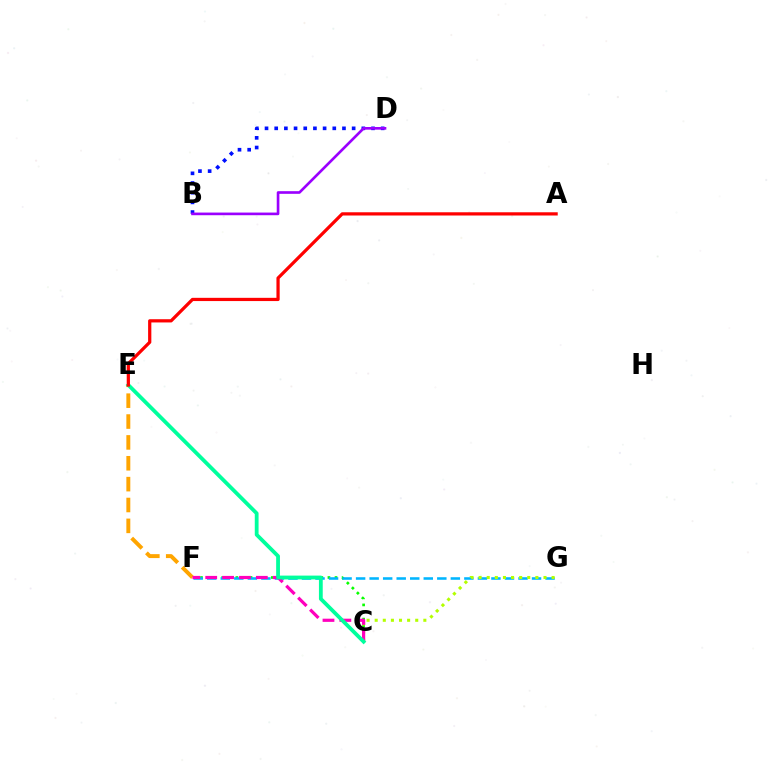{('B', 'D'): [{'color': '#0010ff', 'line_style': 'dotted', 'thickness': 2.63}, {'color': '#9b00ff', 'line_style': 'solid', 'thickness': 1.91}], ('E', 'F'): [{'color': '#ffa500', 'line_style': 'dashed', 'thickness': 2.83}], ('C', 'F'): [{'color': '#08ff00', 'line_style': 'dotted', 'thickness': 1.92}, {'color': '#ff00bd', 'line_style': 'dashed', 'thickness': 2.29}], ('F', 'G'): [{'color': '#00b5ff', 'line_style': 'dashed', 'thickness': 1.84}], ('C', 'G'): [{'color': '#b3ff00', 'line_style': 'dotted', 'thickness': 2.2}], ('C', 'E'): [{'color': '#00ff9d', 'line_style': 'solid', 'thickness': 2.73}], ('A', 'E'): [{'color': '#ff0000', 'line_style': 'solid', 'thickness': 2.33}]}